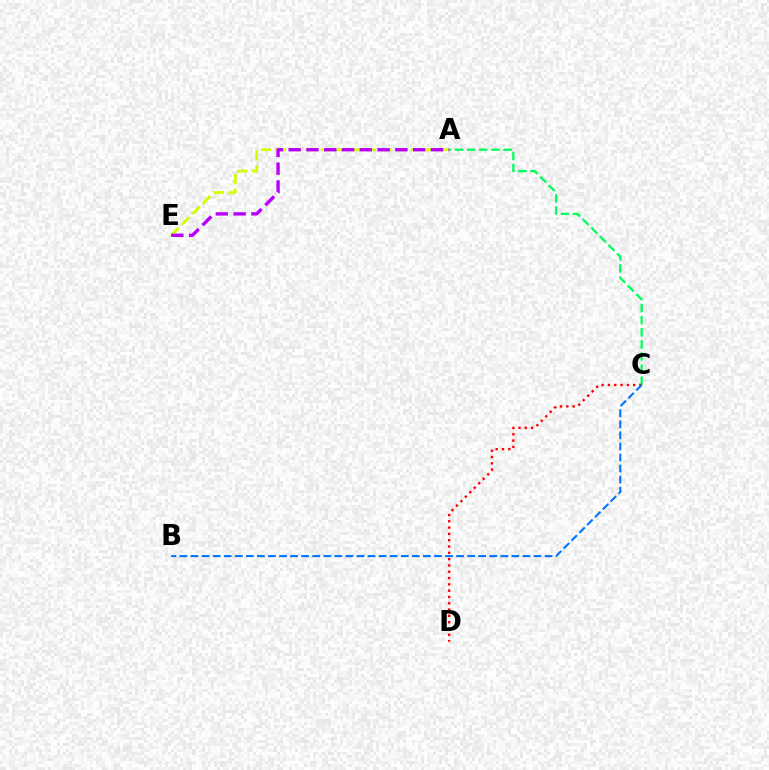{('A', 'C'): [{'color': '#00ff5c', 'line_style': 'dashed', 'thickness': 1.65}], ('C', 'D'): [{'color': '#ff0000', 'line_style': 'dotted', 'thickness': 1.71}], ('A', 'E'): [{'color': '#d1ff00', 'line_style': 'dashed', 'thickness': 2.04}, {'color': '#b900ff', 'line_style': 'dashed', 'thickness': 2.42}], ('B', 'C'): [{'color': '#0074ff', 'line_style': 'dashed', 'thickness': 1.5}]}